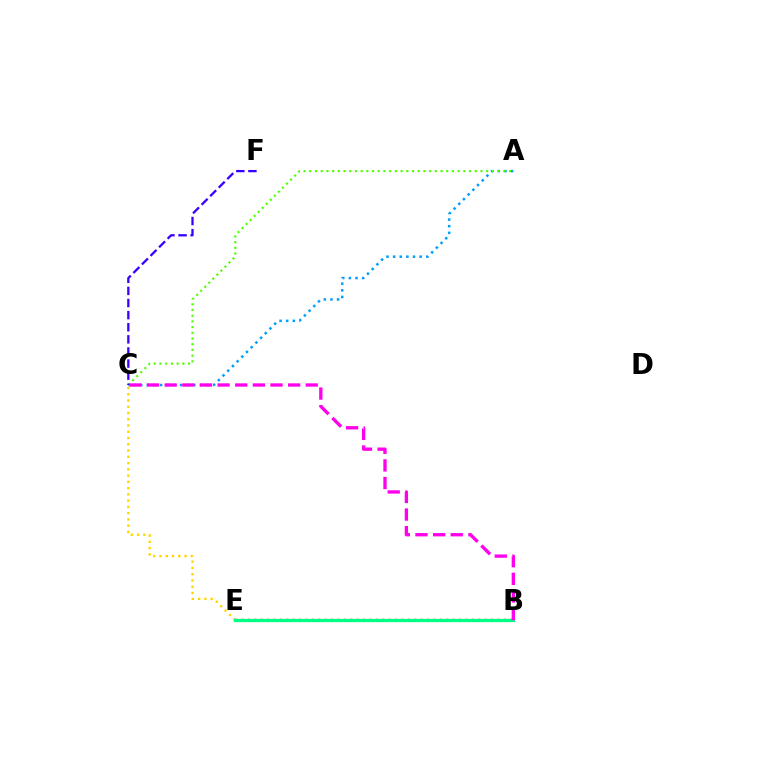{('B', 'E'): [{'color': '#ff0000', 'line_style': 'dotted', 'thickness': 1.74}, {'color': '#00ff86', 'line_style': 'solid', 'thickness': 2.36}], ('C', 'E'): [{'color': '#ffd500', 'line_style': 'dotted', 'thickness': 1.7}], ('A', 'C'): [{'color': '#009eff', 'line_style': 'dotted', 'thickness': 1.8}, {'color': '#4fff00', 'line_style': 'dotted', 'thickness': 1.55}], ('B', 'C'): [{'color': '#ff00ed', 'line_style': 'dashed', 'thickness': 2.4}], ('C', 'F'): [{'color': '#3700ff', 'line_style': 'dashed', 'thickness': 1.65}]}